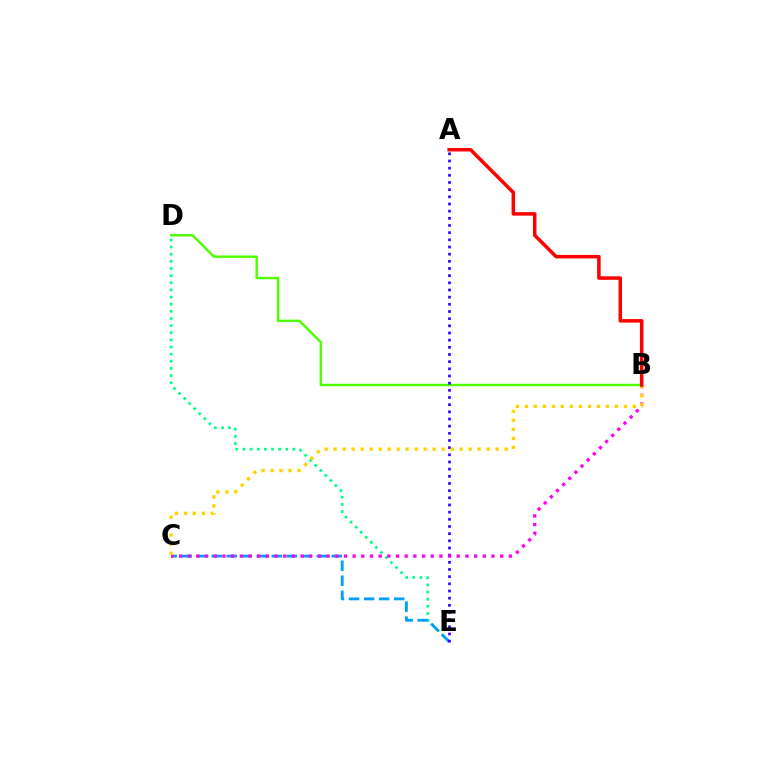{('B', 'D'): [{'color': '#4fff00', 'line_style': 'solid', 'thickness': 1.76}], ('D', 'E'): [{'color': '#00ff86', 'line_style': 'dotted', 'thickness': 1.94}], ('C', 'E'): [{'color': '#009eff', 'line_style': 'dashed', 'thickness': 2.04}], ('A', 'E'): [{'color': '#3700ff', 'line_style': 'dotted', 'thickness': 1.95}], ('B', 'C'): [{'color': '#ff00ed', 'line_style': 'dotted', 'thickness': 2.36}, {'color': '#ffd500', 'line_style': 'dotted', 'thickness': 2.44}], ('A', 'B'): [{'color': '#ff0000', 'line_style': 'solid', 'thickness': 2.53}]}